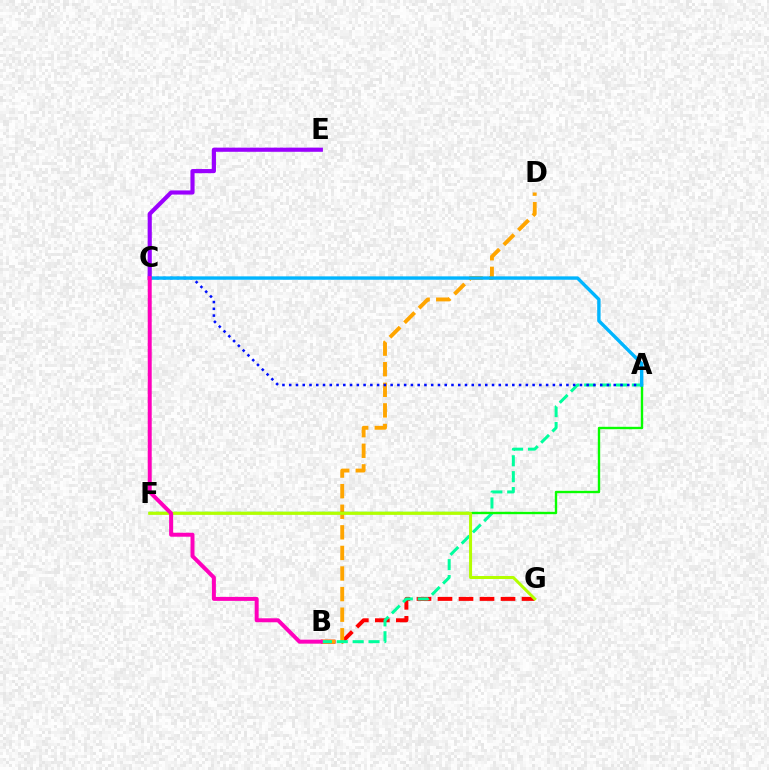{('B', 'G'): [{'color': '#ff0000', 'line_style': 'dashed', 'thickness': 2.85}], ('B', 'D'): [{'color': '#ffa500', 'line_style': 'dashed', 'thickness': 2.8}], ('C', 'E'): [{'color': '#9b00ff', 'line_style': 'solid', 'thickness': 2.98}], ('A', 'B'): [{'color': '#00ff9d', 'line_style': 'dashed', 'thickness': 2.16}], ('A', 'F'): [{'color': '#08ff00', 'line_style': 'solid', 'thickness': 1.71}], ('F', 'G'): [{'color': '#b3ff00', 'line_style': 'solid', 'thickness': 2.17}], ('A', 'C'): [{'color': '#0010ff', 'line_style': 'dotted', 'thickness': 1.84}, {'color': '#00b5ff', 'line_style': 'solid', 'thickness': 2.44}], ('B', 'C'): [{'color': '#ff00bd', 'line_style': 'solid', 'thickness': 2.86}]}